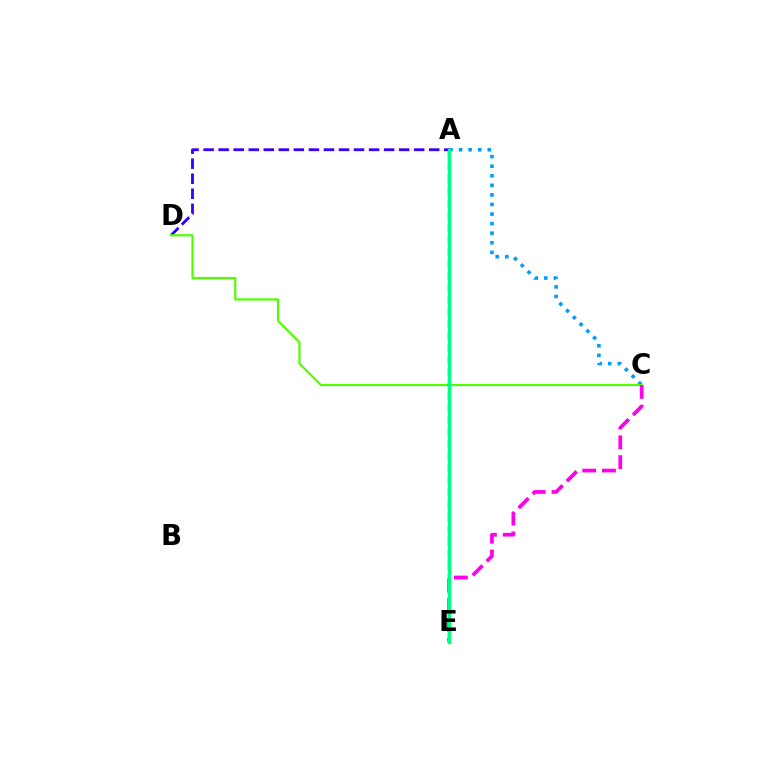{('A', 'E'): [{'color': '#ffd500', 'line_style': 'solid', 'thickness': 2.42}, {'color': '#ff0000', 'line_style': 'dashed', 'thickness': 1.64}, {'color': '#00ff86', 'line_style': 'solid', 'thickness': 2.4}], ('A', 'D'): [{'color': '#3700ff', 'line_style': 'dashed', 'thickness': 2.04}], ('A', 'C'): [{'color': '#009eff', 'line_style': 'dotted', 'thickness': 2.6}], ('C', 'D'): [{'color': '#4fff00', 'line_style': 'solid', 'thickness': 1.58}], ('C', 'E'): [{'color': '#ff00ed', 'line_style': 'dashed', 'thickness': 2.69}]}